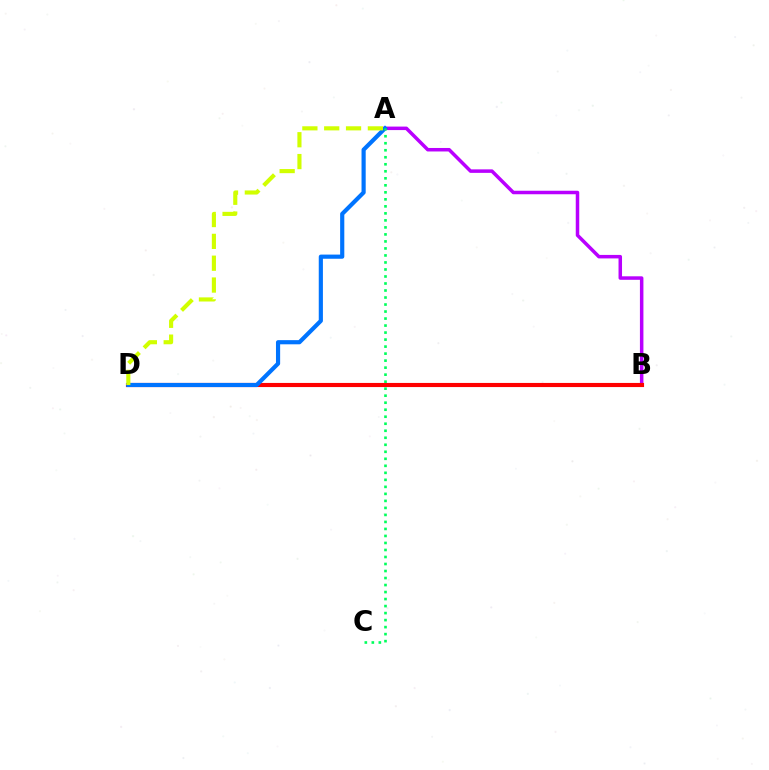{('A', 'B'): [{'color': '#b900ff', 'line_style': 'solid', 'thickness': 2.52}], ('B', 'D'): [{'color': '#ff0000', 'line_style': 'solid', 'thickness': 2.97}], ('A', 'D'): [{'color': '#0074ff', 'line_style': 'solid', 'thickness': 3.0}, {'color': '#d1ff00', 'line_style': 'dashed', 'thickness': 2.97}], ('A', 'C'): [{'color': '#00ff5c', 'line_style': 'dotted', 'thickness': 1.91}]}